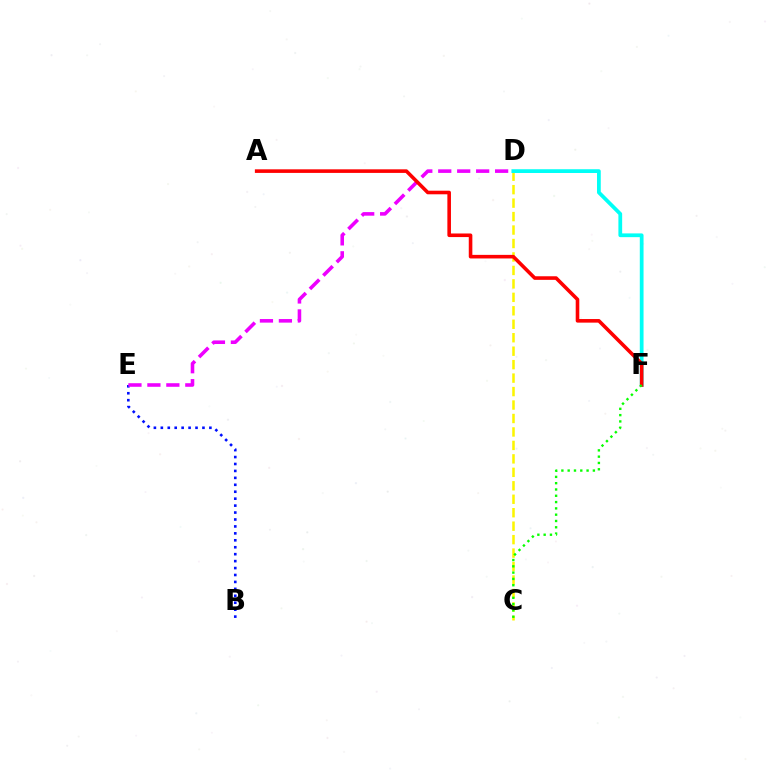{('B', 'E'): [{'color': '#0010ff', 'line_style': 'dotted', 'thickness': 1.88}], ('D', 'E'): [{'color': '#ee00ff', 'line_style': 'dashed', 'thickness': 2.58}], ('C', 'D'): [{'color': '#fcf500', 'line_style': 'dashed', 'thickness': 1.83}], ('D', 'F'): [{'color': '#00fff6', 'line_style': 'solid', 'thickness': 2.7}], ('A', 'F'): [{'color': '#ff0000', 'line_style': 'solid', 'thickness': 2.59}], ('C', 'F'): [{'color': '#08ff00', 'line_style': 'dotted', 'thickness': 1.71}]}